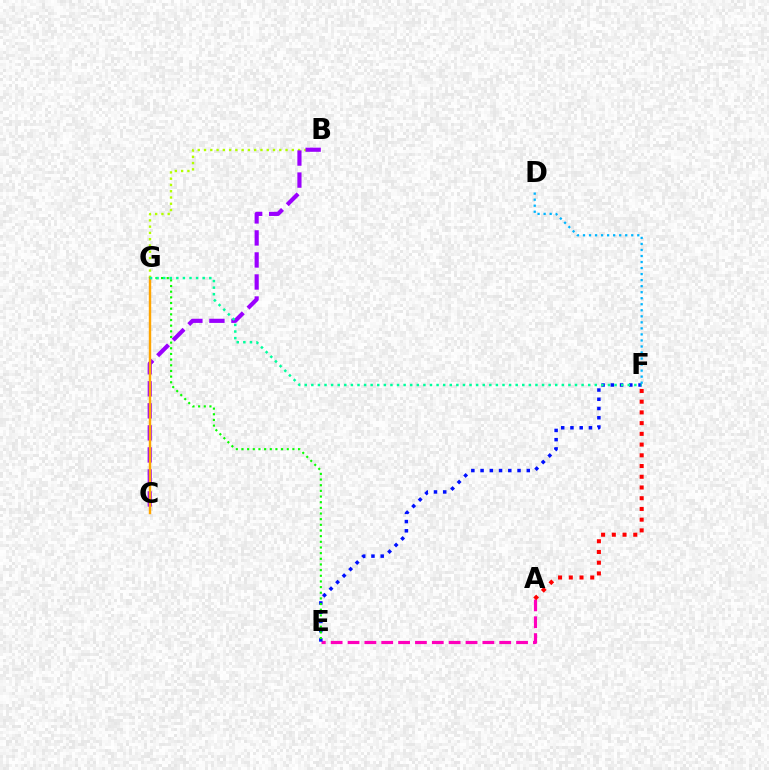{('B', 'G'): [{'color': '#b3ff00', 'line_style': 'dotted', 'thickness': 1.7}], ('A', 'E'): [{'color': '#ff00bd', 'line_style': 'dashed', 'thickness': 2.29}], ('B', 'C'): [{'color': '#9b00ff', 'line_style': 'dashed', 'thickness': 2.99}], ('E', 'F'): [{'color': '#0010ff', 'line_style': 'dotted', 'thickness': 2.51}], ('A', 'F'): [{'color': '#ff0000', 'line_style': 'dotted', 'thickness': 2.91}], ('D', 'F'): [{'color': '#00b5ff', 'line_style': 'dotted', 'thickness': 1.64}], ('C', 'G'): [{'color': '#ffa500', 'line_style': 'solid', 'thickness': 1.74}], ('E', 'G'): [{'color': '#08ff00', 'line_style': 'dotted', 'thickness': 1.54}], ('F', 'G'): [{'color': '#00ff9d', 'line_style': 'dotted', 'thickness': 1.79}]}